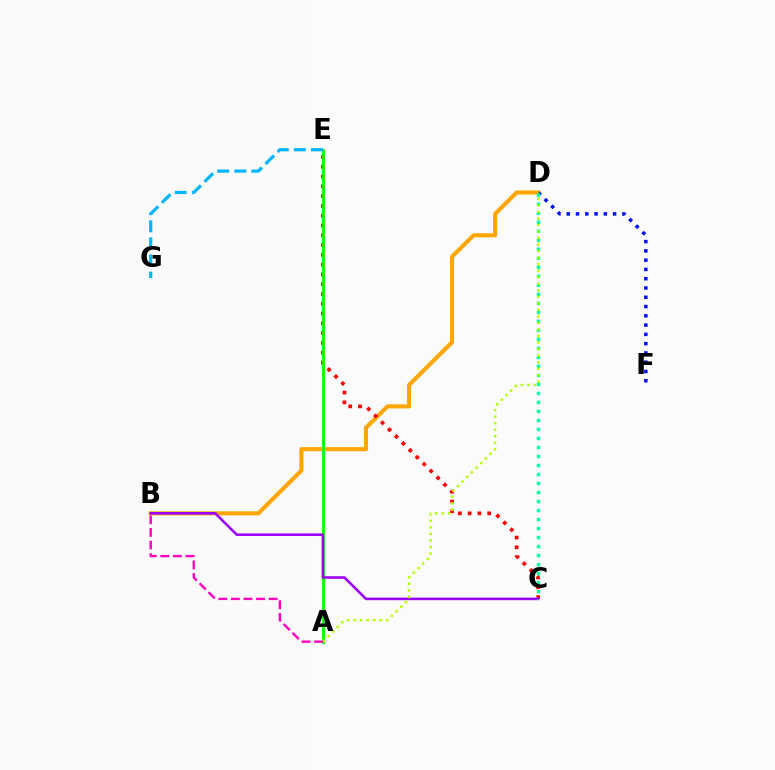{('B', 'D'): [{'color': '#ffa500', 'line_style': 'solid', 'thickness': 2.94}], ('C', 'E'): [{'color': '#ff0000', 'line_style': 'dotted', 'thickness': 2.66}], ('A', 'E'): [{'color': '#08ff00', 'line_style': 'solid', 'thickness': 2.03}], ('D', 'F'): [{'color': '#0010ff', 'line_style': 'dotted', 'thickness': 2.52}], ('B', 'C'): [{'color': '#9b00ff', 'line_style': 'solid', 'thickness': 1.86}], ('C', 'D'): [{'color': '#00ff9d', 'line_style': 'dotted', 'thickness': 2.45}], ('A', 'D'): [{'color': '#b3ff00', 'line_style': 'dotted', 'thickness': 1.78}], ('E', 'G'): [{'color': '#00b5ff', 'line_style': 'dashed', 'thickness': 2.32}], ('A', 'B'): [{'color': '#ff00bd', 'line_style': 'dashed', 'thickness': 1.71}]}